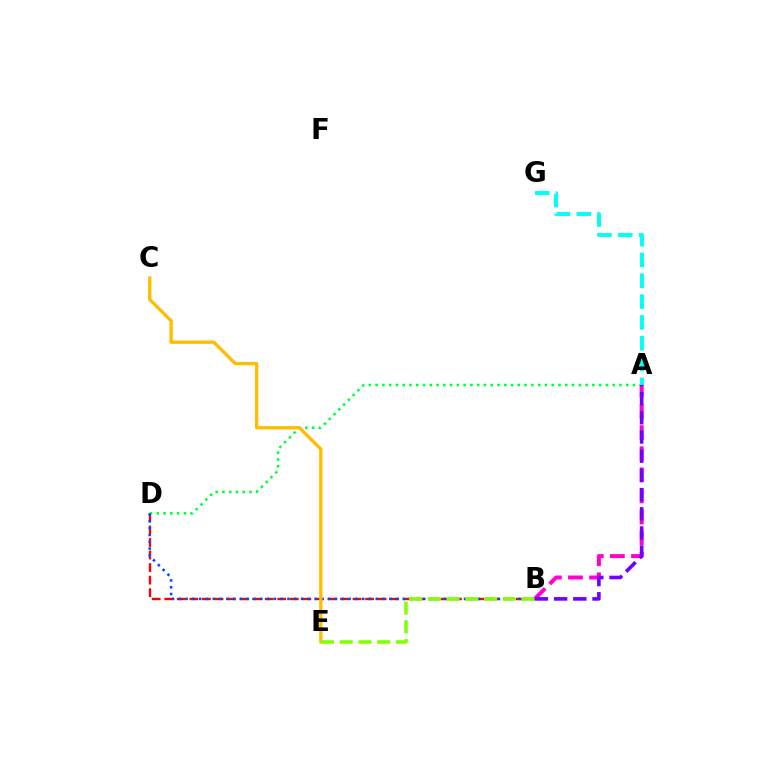{('B', 'D'): [{'color': '#ff0000', 'line_style': 'dashed', 'thickness': 1.7}, {'color': '#004bff', 'line_style': 'dotted', 'thickness': 1.84}], ('A', 'D'): [{'color': '#00ff39', 'line_style': 'dotted', 'thickness': 1.84}], ('C', 'E'): [{'color': '#ffbd00', 'line_style': 'solid', 'thickness': 2.39}], ('A', 'B'): [{'color': '#ff00cf', 'line_style': 'dashed', 'thickness': 2.87}, {'color': '#7200ff', 'line_style': 'dashed', 'thickness': 2.61}], ('A', 'G'): [{'color': '#00fff6', 'line_style': 'dashed', 'thickness': 2.83}], ('B', 'E'): [{'color': '#84ff00', 'line_style': 'dashed', 'thickness': 2.54}]}